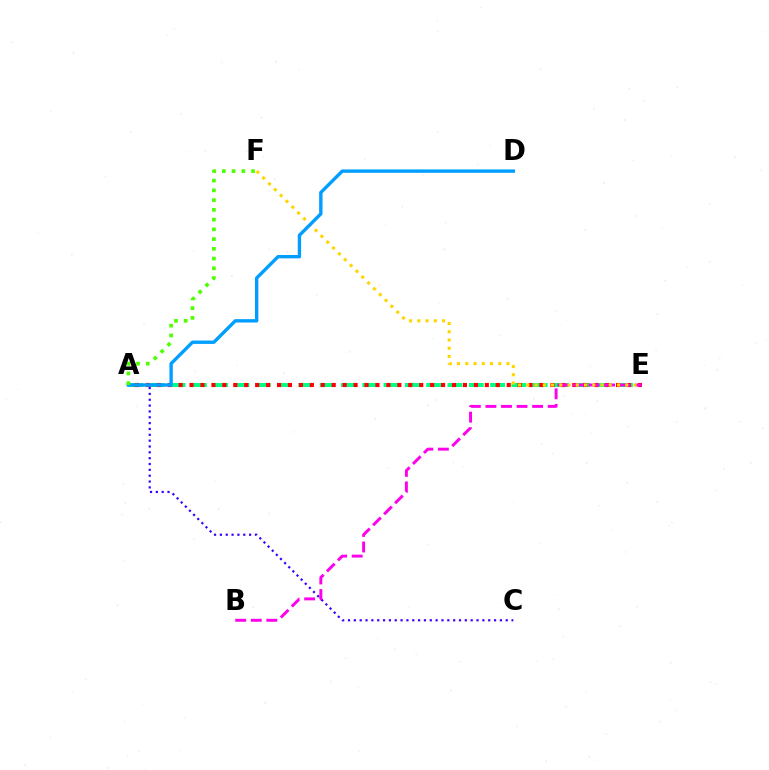{('A', 'C'): [{'color': '#3700ff', 'line_style': 'dotted', 'thickness': 1.59}], ('A', 'E'): [{'color': '#00ff86', 'line_style': 'dashed', 'thickness': 2.89}, {'color': '#ff0000', 'line_style': 'dotted', 'thickness': 2.97}], ('B', 'E'): [{'color': '#ff00ed', 'line_style': 'dashed', 'thickness': 2.11}], ('E', 'F'): [{'color': '#ffd500', 'line_style': 'dotted', 'thickness': 2.24}], ('A', 'D'): [{'color': '#009eff', 'line_style': 'solid', 'thickness': 2.43}], ('A', 'F'): [{'color': '#4fff00', 'line_style': 'dotted', 'thickness': 2.65}]}